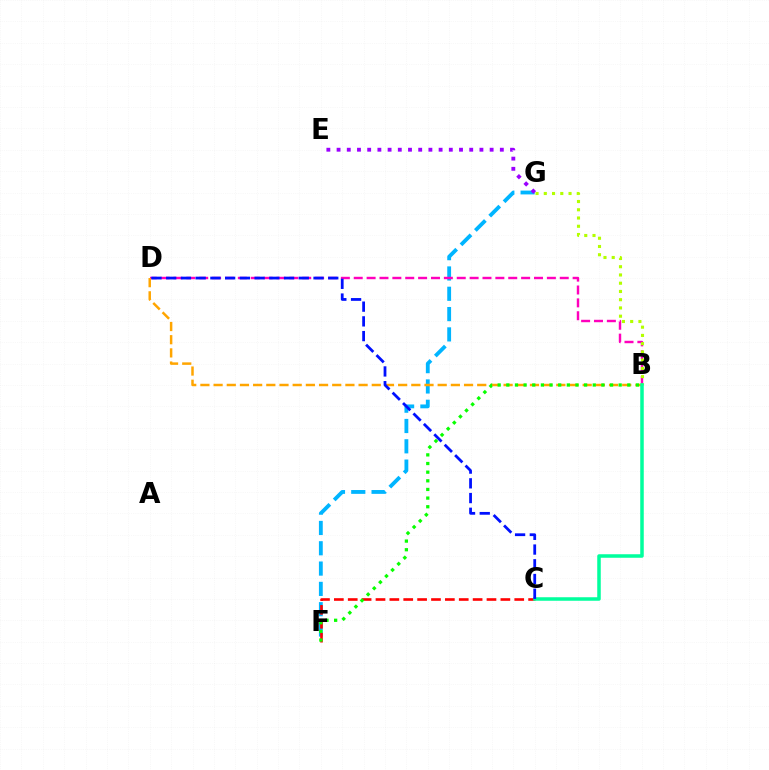{('F', 'G'): [{'color': '#00b5ff', 'line_style': 'dashed', 'thickness': 2.76}], ('C', 'F'): [{'color': '#ff0000', 'line_style': 'dashed', 'thickness': 1.89}], ('B', 'D'): [{'color': '#ff00bd', 'line_style': 'dashed', 'thickness': 1.75}, {'color': '#ffa500', 'line_style': 'dashed', 'thickness': 1.79}], ('E', 'G'): [{'color': '#9b00ff', 'line_style': 'dotted', 'thickness': 2.77}], ('B', 'G'): [{'color': '#b3ff00', 'line_style': 'dotted', 'thickness': 2.24}], ('B', 'C'): [{'color': '#00ff9d', 'line_style': 'solid', 'thickness': 2.53}], ('C', 'D'): [{'color': '#0010ff', 'line_style': 'dashed', 'thickness': 2.0}], ('B', 'F'): [{'color': '#08ff00', 'line_style': 'dotted', 'thickness': 2.35}]}